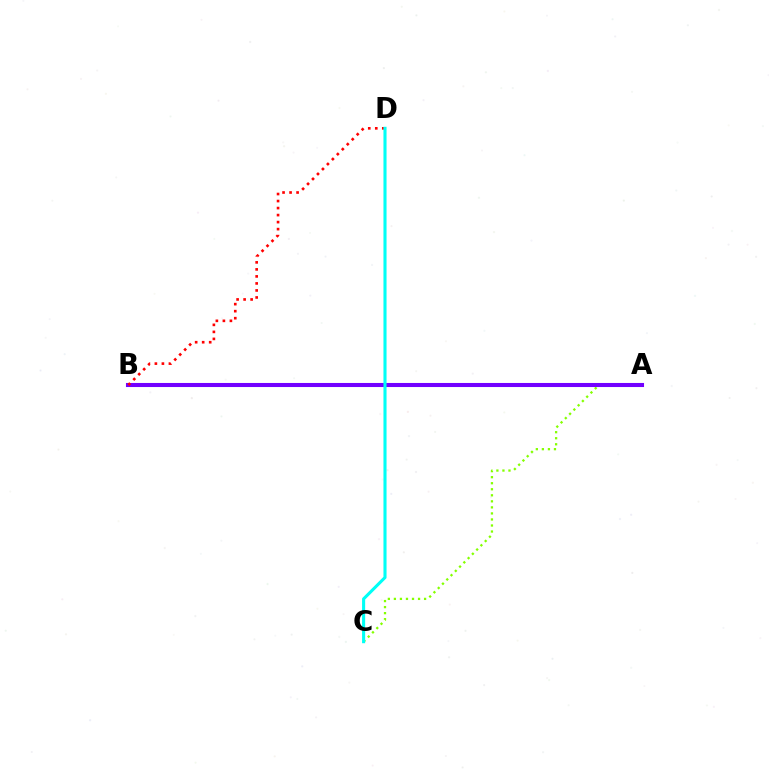{('A', 'C'): [{'color': '#84ff00', 'line_style': 'dotted', 'thickness': 1.64}], ('A', 'B'): [{'color': '#7200ff', 'line_style': 'solid', 'thickness': 2.93}], ('B', 'D'): [{'color': '#ff0000', 'line_style': 'dotted', 'thickness': 1.91}], ('C', 'D'): [{'color': '#00fff6', 'line_style': 'solid', 'thickness': 2.23}]}